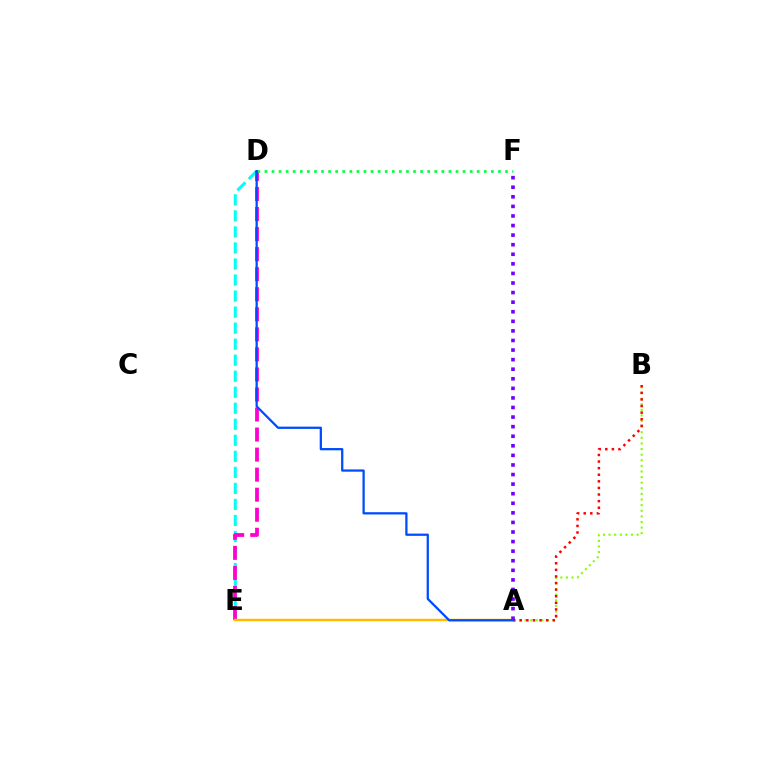{('D', 'E'): [{'color': '#00fff6', 'line_style': 'dashed', 'thickness': 2.18}, {'color': '#ff00cf', 'line_style': 'dashed', 'thickness': 2.72}], ('A', 'B'): [{'color': '#84ff00', 'line_style': 'dotted', 'thickness': 1.52}, {'color': '#ff0000', 'line_style': 'dotted', 'thickness': 1.79}], ('A', 'E'): [{'color': '#ffbd00', 'line_style': 'solid', 'thickness': 1.8}], ('A', 'F'): [{'color': '#7200ff', 'line_style': 'dotted', 'thickness': 2.6}], ('D', 'F'): [{'color': '#00ff39', 'line_style': 'dotted', 'thickness': 1.92}], ('A', 'D'): [{'color': '#004bff', 'line_style': 'solid', 'thickness': 1.63}]}